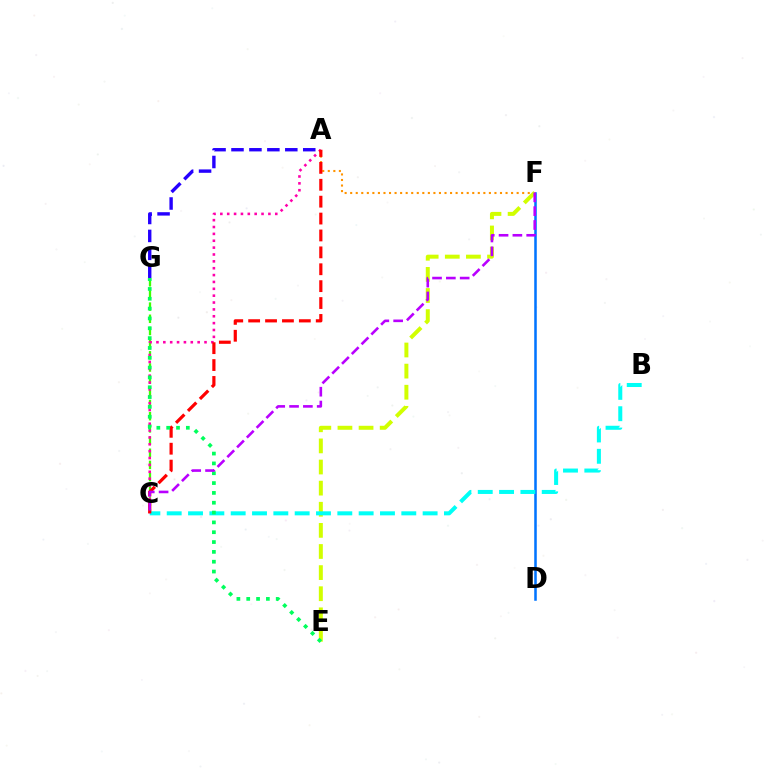{('D', 'F'): [{'color': '#0074ff', 'line_style': 'solid', 'thickness': 1.83}], ('C', 'G'): [{'color': '#3dff00', 'line_style': 'dashed', 'thickness': 1.65}], ('A', 'F'): [{'color': '#ff9400', 'line_style': 'dotted', 'thickness': 1.51}], ('E', 'F'): [{'color': '#d1ff00', 'line_style': 'dashed', 'thickness': 2.87}], ('B', 'C'): [{'color': '#00fff6', 'line_style': 'dashed', 'thickness': 2.9}], ('A', 'G'): [{'color': '#2500ff', 'line_style': 'dashed', 'thickness': 2.44}], ('A', 'C'): [{'color': '#ff00ac', 'line_style': 'dotted', 'thickness': 1.87}, {'color': '#ff0000', 'line_style': 'dashed', 'thickness': 2.3}], ('E', 'G'): [{'color': '#00ff5c', 'line_style': 'dotted', 'thickness': 2.67}], ('C', 'F'): [{'color': '#b900ff', 'line_style': 'dashed', 'thickness': 1.88}]}